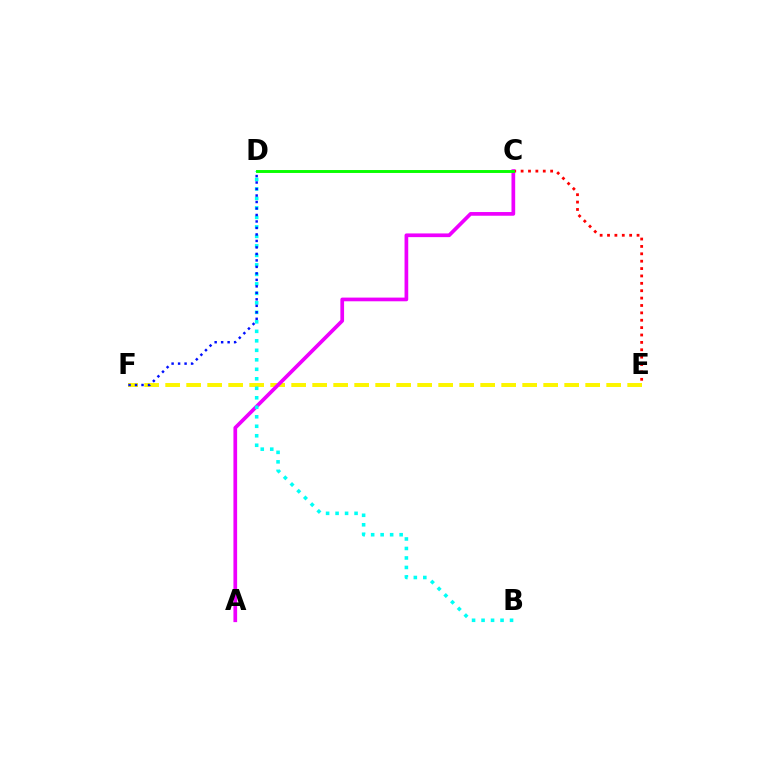{('C', 'E'): [{'color': '#ff0000', 'line_style': 'dotted', 'thickness': 2.01}], ('E', 'F'): [{'color': '#fcf500', 'line_style': 'dashed', 'thickness': 2.85}], ('A', 'C'): [{'color': '#ee00ff', 'line_style': 'solid', 'thickness': 2.66}], ('B', 'D'): [{'color': '#00fff6', 'line_style': 'dotted', 'thickness': 2.58}], ('C', 'D'): [{'color': '#08ff00', 'line_style': 'solid', 'thickness': 2.1}], ('D', 'F'): [{'color': '#0010ff', 'line_style': 'dotted', 'thickness': 1.76}]}